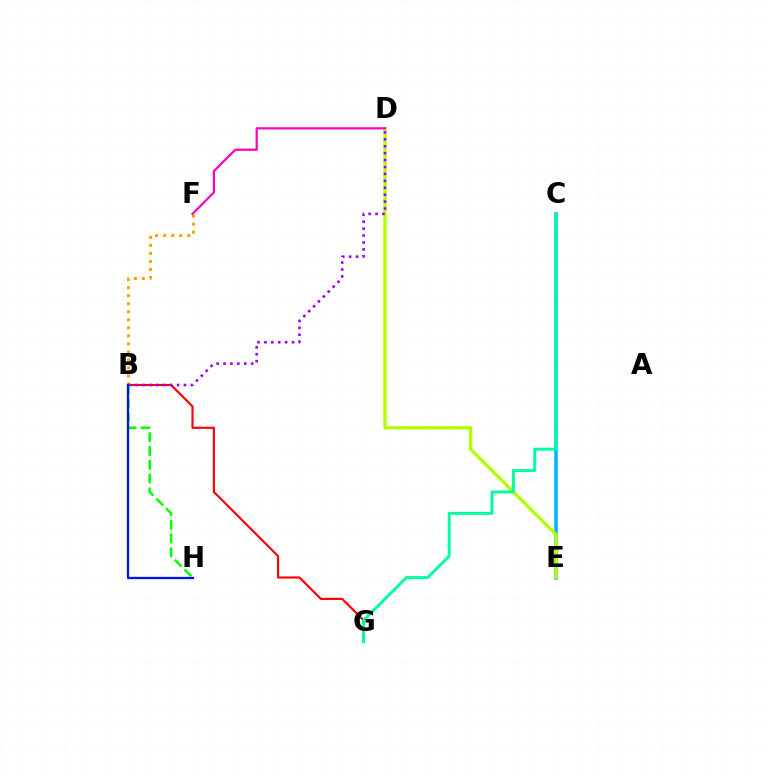{('B', 'F'): [{'color': '#ffa500', 'line_style': 'dotted', 'thickness': 2.18}], ('B', 'G'): [{'color': '#ff0000', 'line_style': 'solid', 'thickness': 1.56}], ('C', 'E'): [{'color': '#00b5ff', 'line_style': 'solid', 'thickness': 2.52}], ('B', 'H'): [{'color': '#08ff00', 'line_style': 'dashed', 'thickness': 1.87}, {'color': '#0010ff', 'line_style': 'solid', 'thickness': 1.64}], ('D', 'E'): [{'color': '#b3ff00', 'line_style': 'solid', 'thickness': 2.38}], ('C', 'G'): [{'color': '#00ff9d', 'line_style': 'solid', 'thickness': 2.12}], ('D', 'F'): [{'color': '#ff00bd', 'line_style': 'solid', 'thickness': 1.6}], ('B', 'D'): [{'color': '#9b00ff', 'line_style': 'dotted', 'thickness': 1.88}]}